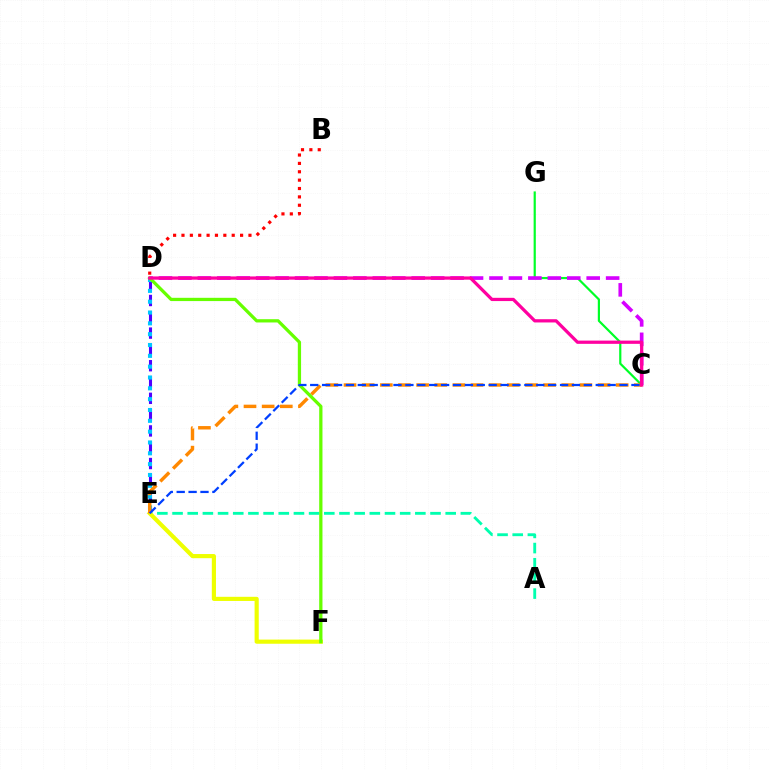{('D', 'E'): [{'color': '#4f00ff', 'line_style': 'dashed', 'thickness': 2.21}, {'color': '#00c7ff', 'line_style': 'dotted', 'thickness': 2.94}], ('C', 'G'): [{'color': '#00ff27', 'line_style': 'solid', 'thickness': 1.58}], ('A', 'E'): [{'color': '#00ffaf', 'line_style': 'dashed', 'thickness': 2.06}], ('C', 'D'): [{'color': '#d600ff', 'line_style': 'dashed', 'thickness': 2.64}, {'color': '#ff00a0', 'line_style': 'solid', 'thickness': 2.34}], ('E', 'F'): [{'color': '#eeff00', 'line_style': 'solid', 'thickness': 2.99}], ('B', 'D'): [{'color': '#ff0000', 'line_style': 'dotted', 'thickness': 2.27}], ('C', 'E'): [{'color': '#ff8800', 'line_style': 'dashed', 'thickness': 2.46}, {'color': '#003fff', 'line_style': 'dashed', 'thickness': 1.62}], ('D', 'F'): [{'color': '#66ff00', 'line_style': 'solid', 'thickness': 2.35}]}